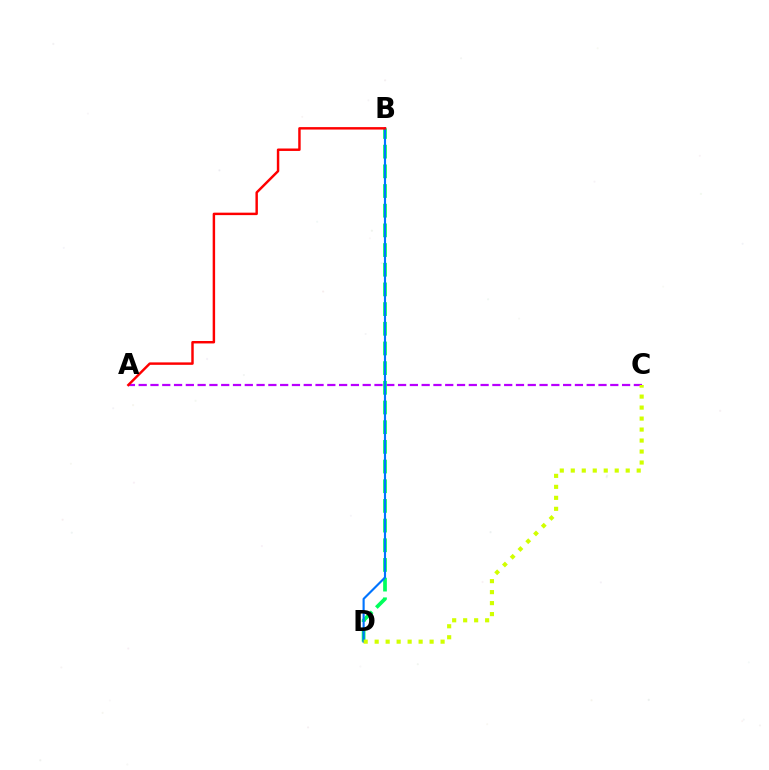{('A', 'C'): [{'color': '#b900ff', 'line_style': 'dashed', 'thickness': 1.6}], ('B', 'D'): [{'color': '#00ff5c', 'line_style': 'dashed', 'thickness': 2.67}, {'color': '#0074ff', 'line_style': 'solid', 'thickness': 1.54}], ('A', 'B'): [{'color': '#ff0000', 'line_style': 'solid', 'thickness': 1.76}], ('C', 'D'): [{'color': '#d1ff00', 'line_style': 'dotted', 'thickness': 2.99}]}